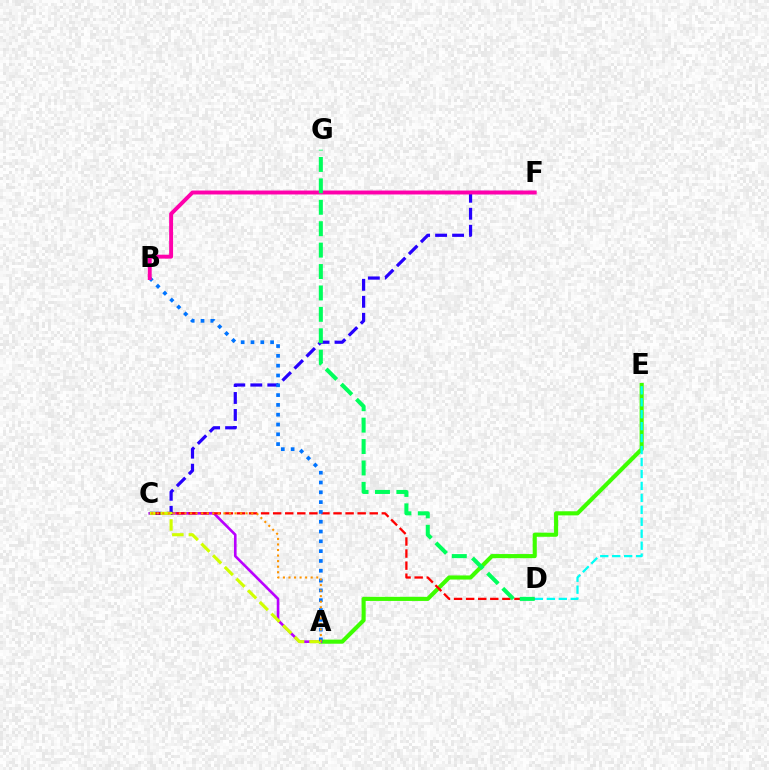{('A', 'E'): [{'color': '#3dff00', 'line_style': 'solid', 'thickness': 2.96}], ('A', 'C'): [{'color': '#b900ff', 'line_style': 'solid', 'thickness': 1.89}, {'color': '#d1ff00', 'line_style': 'dashed', 'thickness': 2.24}, {'color': '#ff9400', 'line_style': 'dotted', 'thickness': 1.51}], ('C', 'F'): [{'color': '#2500ff', 'line_style': 'dashed', 'thickness': 2.31}], ('C', 'D'): [{'color': '#ff0000', 'line_style': 'dashed', 'thickness': 1.64}], ('A', 'B'): [{'color': '#0074ff', 'line_style': 'dotted', 'thickness': 2.66}], ('B', 'F'): [{'color': '#ff00ac', 'line_style': 'solid', 'thickness': 2.83}], ('D', 'E'): [{'color': '#00fff6', 'line_style': 'dashed', 'thickness': 1.62}], ('D', 'G'): [{'color': '#00ff5c', 'line_style': 'dashed', 'thickness': 2.91}]}